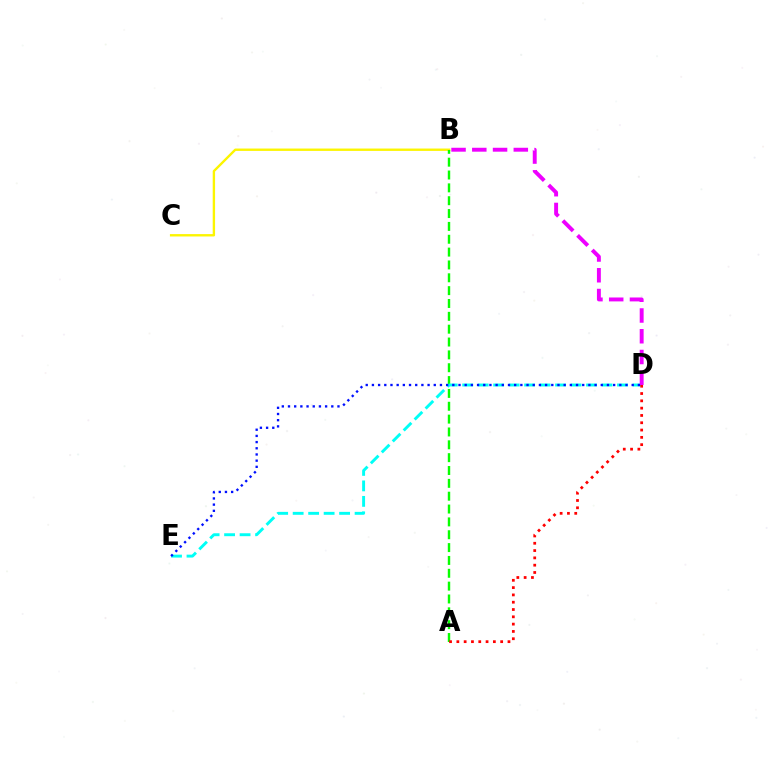{('B', 'C'): [{'color': '#fcf500', 'line_style': 'solid', 'thickness': 1.71}], ('A', 'B'): [{'color': '#08ff00', 'line_style': 'dashed', 'thickness': 1.75}], ('D', 'E'): [{'color': '#00fff6', 'line_style': 'dashed', 'thickness': 2.1}, {'color': '#0010ff', 'line_style': 'dotted', 'thickness': 1.68}], ('B', 'D'): [{'color': '#ee00ff', 'line_style': 'dashed', 'thickness': 2.82}], ('A', 'D'): [{'color': '#ff0000', 'line_style': 'dotted', 'thickness': 1.98}]}